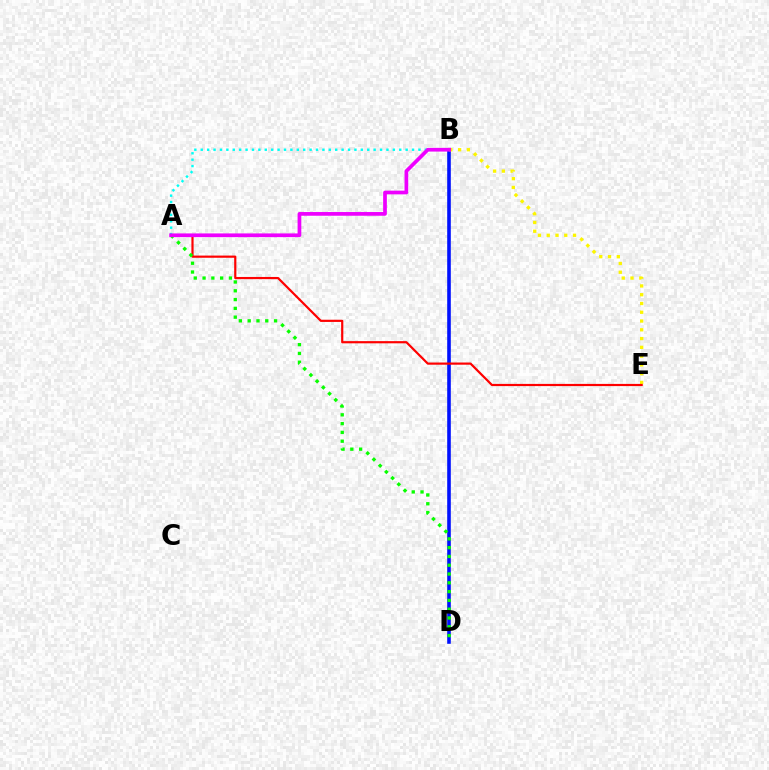{('B', 'D'): [{'color': '#0010ff', 'line_style': 'solid', 'thickness': 2.59}], ('A', 'B'): [{'color': '#00fff6', 'line_style': 'dotted', 'thickness': 1.74}, {'color': '#ee00ff', 'line_style': 'solid', 'thickness': 2.67}], ('B', 'E'): [{'color': '#fcf500', 'line_style': 'dotted', 'thickness': 2.38}], ('A', 'E'): [{'color': '#ff0000', 'line_style': 'solid', 'thickness': 1.58}], ('A', 'D'): [{'color': '#08ff00', 'line_style': 'dotted', 'thickness': 2.39}]}